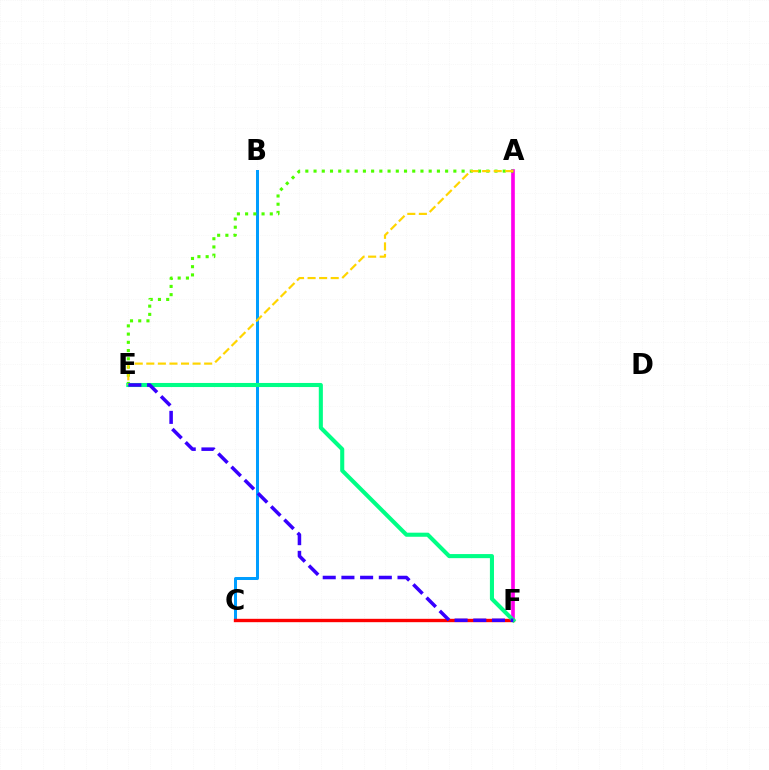{('A', 'F'): [{'color': '#ff00ed', 'line_style': 'solid', 'thickness': 2.63}], ('B', 'C'): [{'color': '#009eff', 'line_style': 'solid', 'thickness': 2.16}], ('C', 'F'): [{'color': '#ff0000', 'line_style': 'solid', 'thickness': 2.43}], ('A', 'E'): [{'color': '#4fff00', 'line_style': 'dotted', 'thickness': 2.23}, {'color': '#ffd500', 'line_style': 'dashed', 'thickness': 1.57}], ('E', 'F'): [{'color': '#00ff86', 'line_style': 'solid', 'thickness': 2.94}, {'color': '#3700ff', 'line_style': 'dashed', 'thickness': 2.54}]}